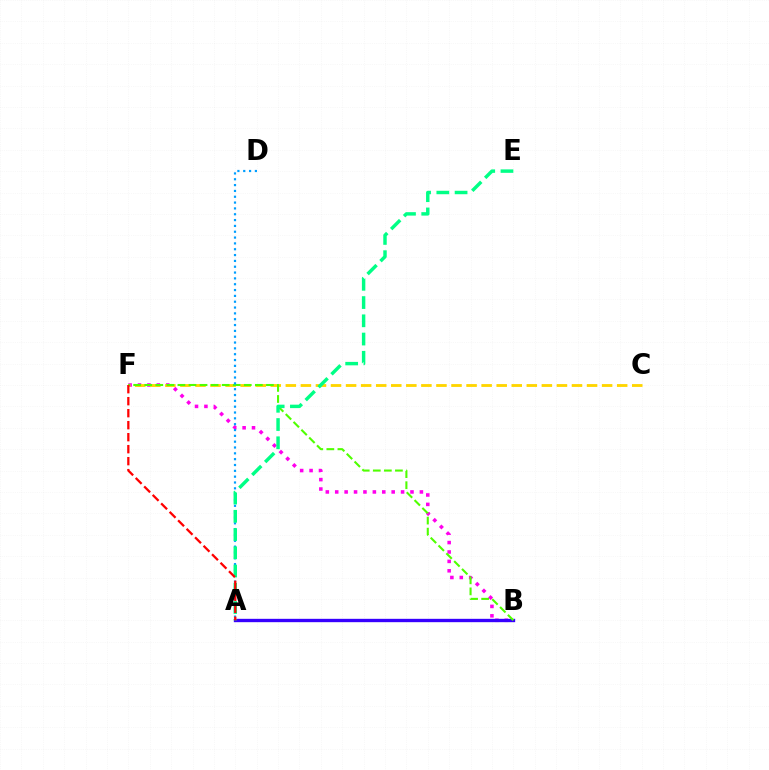{('B', 'F'): [{'color': '#ff00ed', 'line_style': 'dotted', 'thickness': 2.56}, {'color': '#4fff00', 'line_style': 'dashed', 'thickness': 1.5}], ('C', 'F'): [{'color': '#ffd500', 'line_style': 'dashed', 'thickness': 2.05}], ('A', 'B'): [{'color': '#3700ff', 'line_style': 'solid', 'thickness': 2.41}], ('A', 'D'): [{'color': '#009eff', 'line_style': 'dotted', 'thickness': 1.58}], ('A', 'E'): [{'color': '#00ff86', 'line_style': 'dashed', 'thickness': 2.48}], ('A', 'F'): [{'color': '#ff0000', 'line_style': 'dashed', 'thickness': 1.63}]}